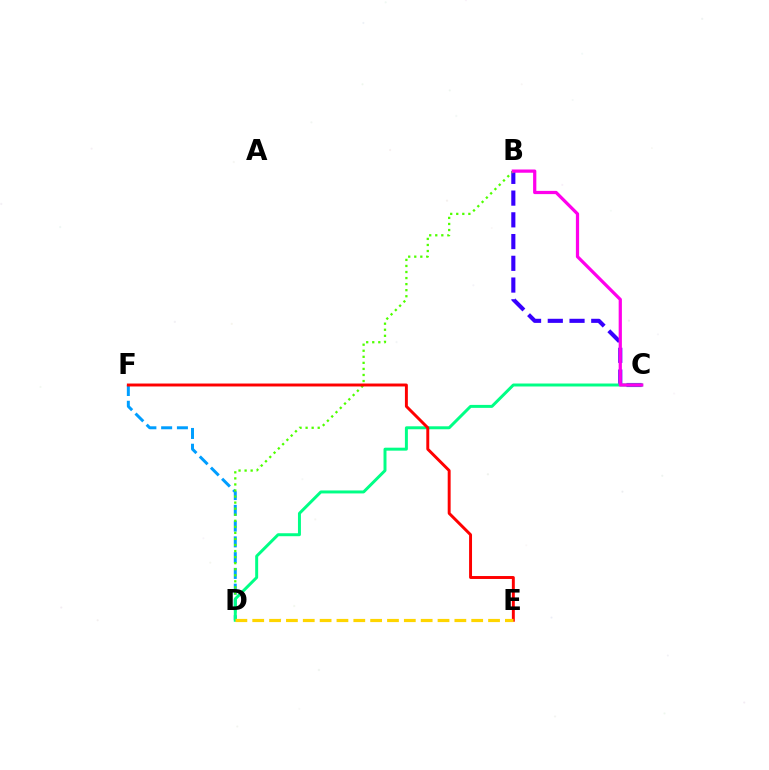{('B', 'C'): [{'color': '#3700ff', 'line_style': 'dashed', 'thickness': 2.95}, {'color': '#ff00ed', 'line_style': 'solid', 'thickness': 2.33}], ('D', 'F'): [{'color': '#009eff', 'line_style': 'dashed', 'thickness': 2.14}], ('B', 'D'): [{'color': '#4fff00', 'line_style': 'dotted', 'thickness': 1.65}], ('C', 'D'): [{'color': '#00ff86', 'line_style': 'solid', 'thickness': 2.14}], ('E', 'F'): [{'color': '#ff0000', 'line_style': 'solid', 'thickness': 2.11}], ('D', 'E'): [{'color': '#ffd500', 'line_style': 'dashed', 'thickness': 2.29}]}